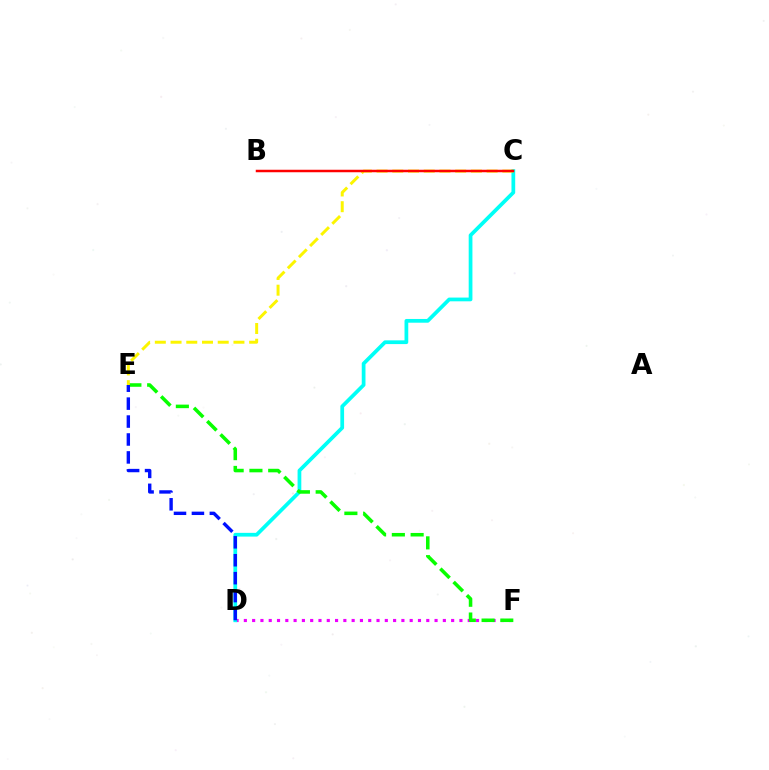{('D', 'F'): [{'color': '#ee00ff', 'line_style': 'dotted', 'thickness': 2.25}], ('C', 'D'): [{'color': '#00fff6', 'line_style': 'solid', 'thickness': 2.69}], ('E', 'F'): [{'color': '#08ff00', 'line_style': 'dashed', 'thickness': 2.55}], ('D', 'E'): [{'color': '#0010ff', 'line_style': 'dashed', 'thickness': 2.44}], ('C', 'E'): [{'color': '#fcf500', 'line_style': 'dashed', 'thickness': 2.14}], ('B', 'C'): [{'color': '#ff0000', 'line_style': 'solid', 'thickness': 1.8}]}